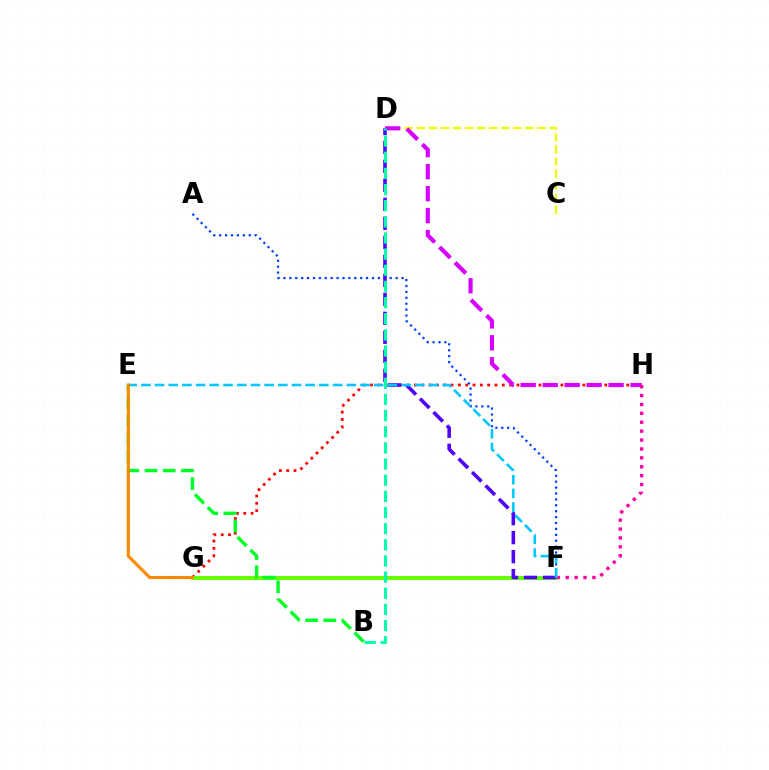{('C', 'D'): [{'color': '#eeff00', 'line_style': 'dashed', 'thickness': 1.64}], ('G', 'H'): [{'color': '#ff0000', 'line_style': 'dotted', 'thickness': 1.99}], ('D', 'H'): [{'color': '#d600ff', 'line_style': 'dashed', 'thickness': 2.98}], ('A', 'F'): [{'color': '#003fff', 'line_style': 'dotted', 'thickness': 1.6}], ('F', 'G'): [{'color': '#66ff00', 'line_style': 'solid', 'thickness': 2.88}], ('B', 'E'): [{'color': '#00ff27', 'line_style': 'dashed', 'thickness': 2.47}], ('F', 'H'): [{'color': '#ff00a0', 'line_style': 'dotted', 'thickness': 2.42}], ('D', 'F'): [{'color': '#4f00ff', 'line_style': 'dashed', 'thickness': 2.58}], ('E', 'F'): [{'color': '#00c7ff', 'line_style': 'dashed', 'thickness': 1.86}], ('E', 'G'): [{'color': '#ff8800', 'line_style': 'solid', 'thickness': 2.25}], ('B', 'D'): [{'color': '#00ffaf', 'line_style': 'dashed', 'thickness': 2.19}]}